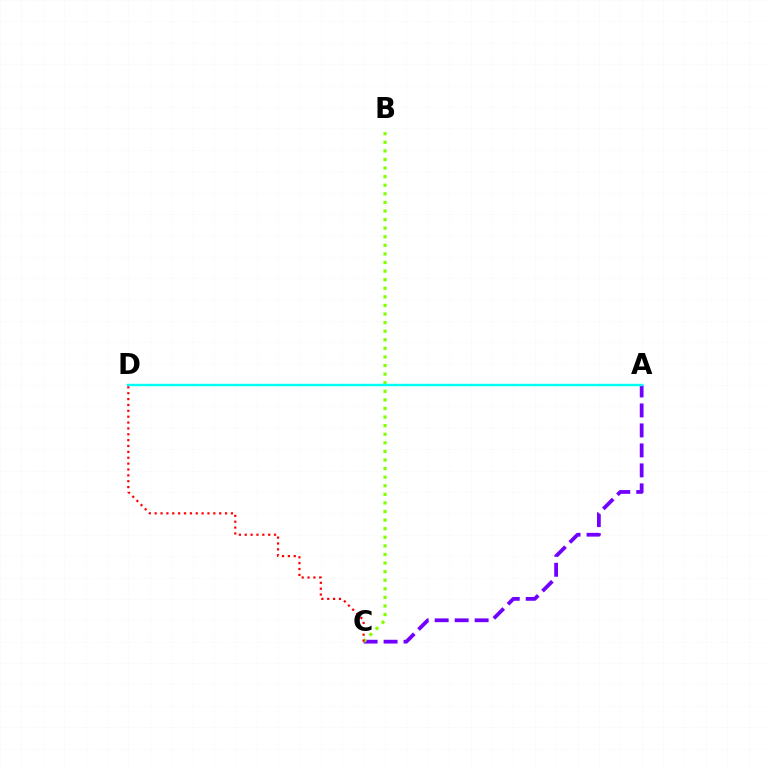{('A', 'C'): [{'color': '#7200ff', 'line_style': 'dashed', 'thickness': 2.71}], ('B', 'C'): [{'color': '#84ff00', 'line_style': 'dotted', 'thickness': 2.33}], ('A', 'D'): [{'color': '#00fff6', 'line_style': 'solid', 'thickness': 1.74}], ('C', 'D'): [{'color': '#ff0000', 'line_style': 'dotted', 'thickness': 1.59}]}